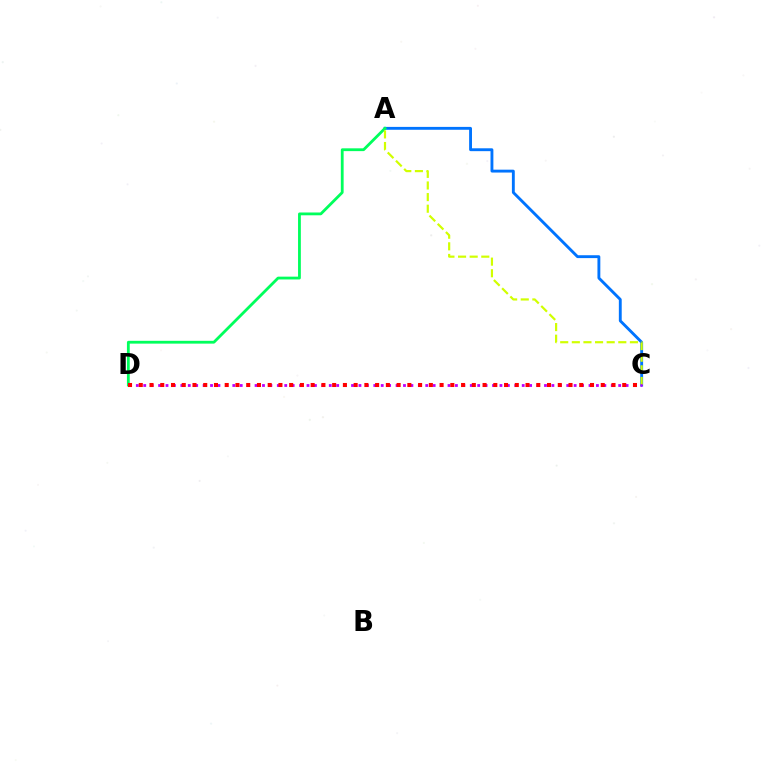{('A', 'C'): [{'color': '#0074ff', 'line_style': 'solid', 'thickness': 2.07}, {'color': '#d1ff00', 'line_style': 'dashed', 'thickness': 1.58}], ('A', 'D'): [{'color': '#00ff5c', 'line_style': 'solid', 'thickness': 2.02}], ('C', 'D'): [{'color': '#b900ff', 'line_style': 'dotted', 'thickness': 2.02}, {'color': '#ff0000', 'line_style': 'dotted', 'thickness': 2.92}]}